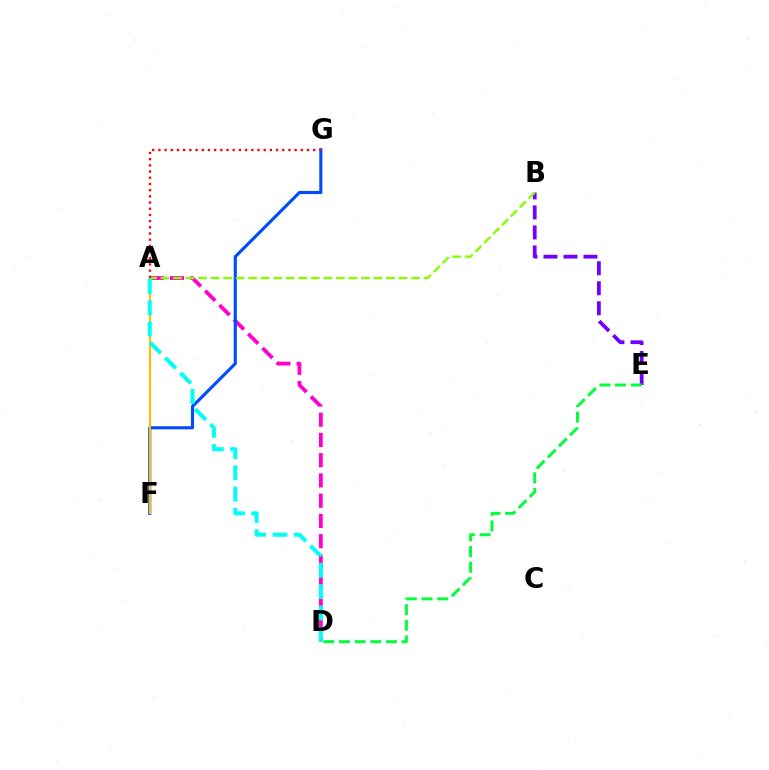{('A', 'D'): [{'color': '#ff00cf', 'line_style': 'dashed', 'thickness': 2.75}, {'color': '#00fff6', 'line_style': 'dashed', 'thickness': 2.89}], ('B', 'E'): [{'color': '#7200ff', 'line_style': 'dashed', 'thickness': 2.72}], ('F', 'G'): [{'color': '#004bff', 'line_style': 'solid', 'thickness': 2.25}], ('A', 'F'): [{'color': '#ffbd00', 'line_style': 'solid', 'thickness': 1.51}], ('A', 'B'): [{'color': '#84ff00', 'line_style': 'dashed', 'thickness': 1.7}], ('A', 'G'): [{'color': '#ff0000', 'line_style': 'dotted', 'thickness': 1.68}], ('D', 'E'): [{'color': '#00ff39', 'line_style': 'dashed', 'thickness': 2.13}]}